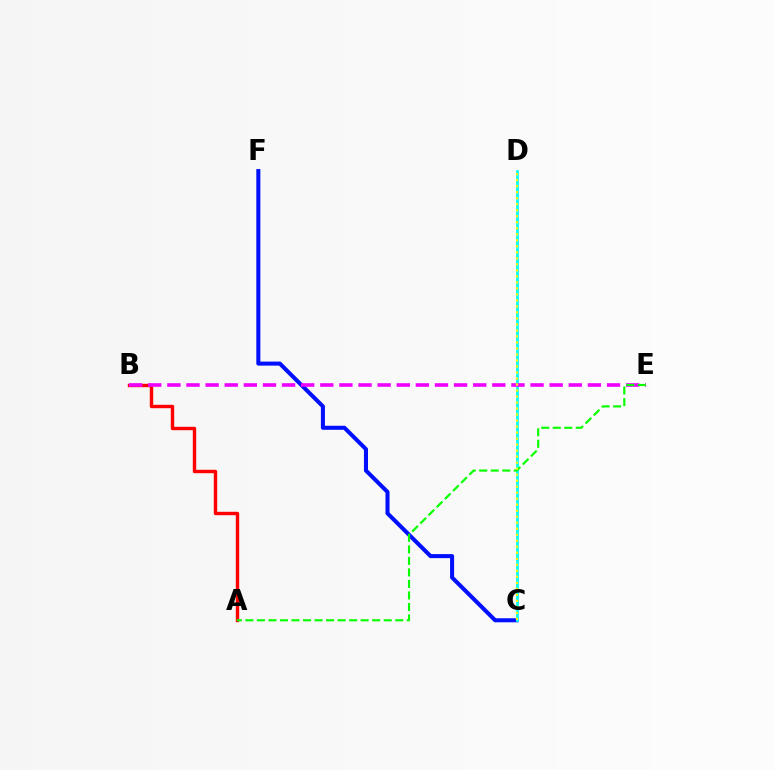{('C', 'F'): [{'color': '#0010ff', 'line_style': 'solid', 'thickness': 2.92}], ('C', 'D'): [{'color': '#00fff6', 'line_style': 'solid', 'thickness': 1.98}, {'color': '#fcf500', 'line_style': 'dotted', 'thickness': 1.63}], ('A', 'B'): [{'color': '#ff0000', 'line_style': 'solid', 'thickness': 2.45}], ('B', 'E'): [{'color': '#ee00ff', 'line_style': 'dashed', 'thickness': 2.6}], ('A', 'E'): [{'color': '#08ff00', 'line_style': 'dashed', 'thickness': 1.57}]}